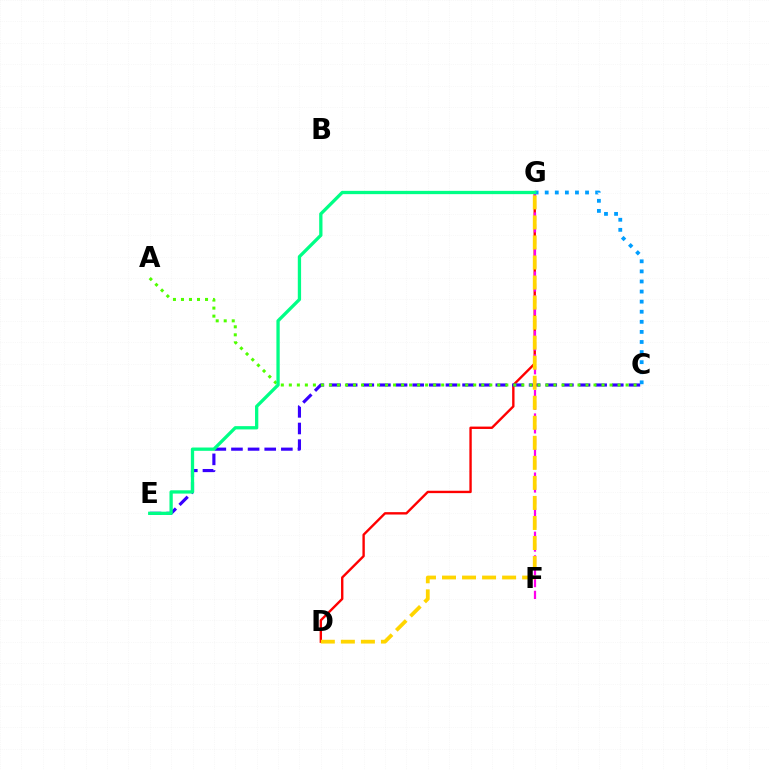{('D', 'G'): [{'color': '#ff0000', 'line_style': 'solid', 'thickness': 1.71}, {'color': '#ffd500', 'line_style': 'dashed', 'thickness': 2.72}], ('F', 'G'): [{'color': '#ff00ed', 'line_style': 'dashed', 'thickness': 1.61}], ('C', 'E'): [{'color': '#3700ff', 'line_style': 'dashed', 'thickness': 2.26}], ('C', 'G'): [{'color': '#009eff', 'line_style': 'dotted', 'thickness': 2.74}], ('A', 'C'): [{'color': '#4fff00', 'line_style': 'dotted', 'thickness': 2.18}], ('E', 'G'): [{'color': '#00ff86', 'line_style': 'solid', 'thickness': 2.37}]}